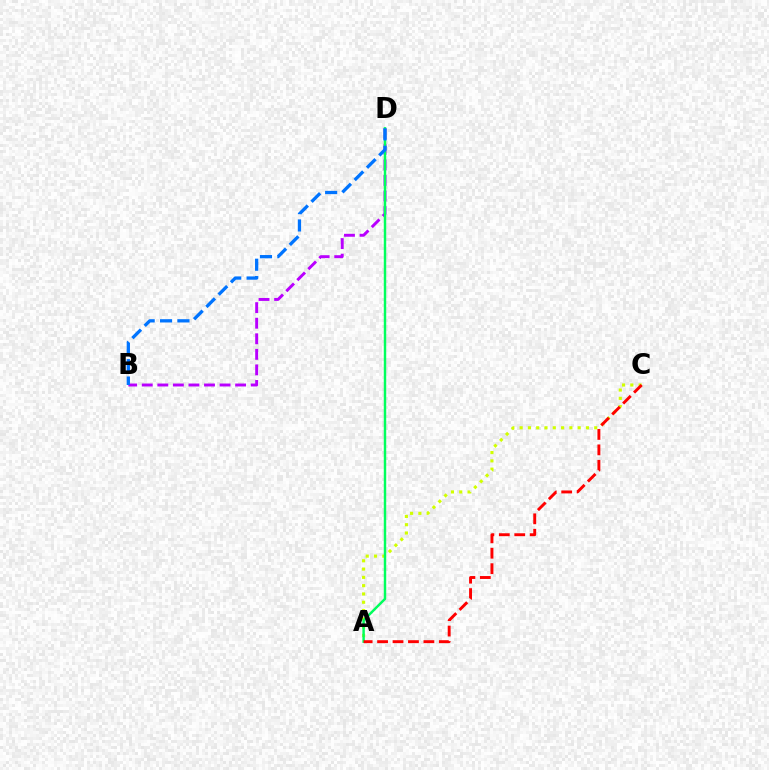{('B', 'D'): [{'color': '#b900ff', 'line_style': 'dashed', 'thickness': 2.11}, {'color': '#0074ff', 'line_style': 'dashed', 'thickness': 2.36}], ('A', 'C'): [{'color': '#d1ff00', 'line_style': 'dotted', 'thickness': 2.25}, {'color': '#ff0000', 'line_style': 'dashed', 'thickness': 2.1}], ('A', 'D'): [{'color': '#00ff5c', 'line_style': 'solid', 'thickness': 1.76}]}